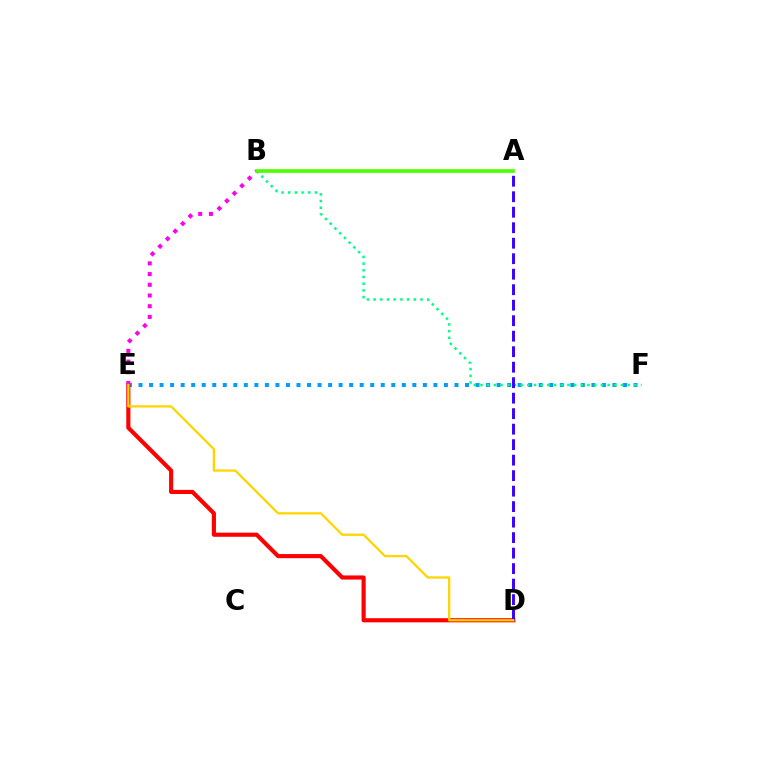{('E', 'F'): [{'color': '#009eff', 'line_style': 'dotted', 'thickness': 2.86}], ('B', 'F'): [{'color': '#00ff86', 'line_style': 'dotted', 'thickness': 1.82}], ('D', 'E'): [{'color': '#ff0000', 'line_style': 'solid', 'thickness': 2.97}, {'color': '#ffd500', 'line_style': 'solid', 'thickness': 1.65}], ('B', 'E'): [{'color': '#ff00ed', 'line_style': 'dotted', 'thickness': 2.91}], ('A', 'D'): [{'color': '#3700ff', 'line_style': 'dashed', 'thickness': 2.1}], ('A', 'B'): [{'color': '#4fff00', 'line_style': 'solid', 'thickness': 2.63}]}